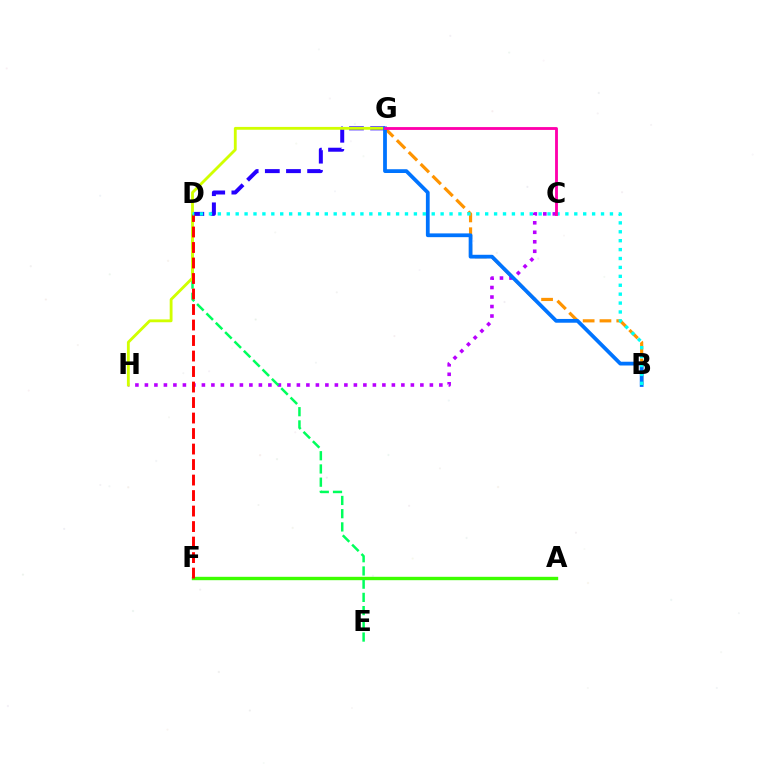{('D', 'G'): [{'color': '#2500ff', 'line_style': 'dashed', 'thickness': 2.87}], ('B', 'G'): [{'color': '#ff9400', 'line_style': 'dashed', 'thickness': 2.28}, {'color': '#0074ff', 'line_style': 'solid', 'thickness': 2.71}], ('C', 'H'): [{'color': '#b900ff', 'line_style': 'dotted', 'thickness': 2.58}], ('A', 'F'): [{'color': '#3dff00', 'line_style': 'solid', 'thickness': 2.43}], ('D', 'E'): [{'color': '#00ff5c', 'line_style': 'dashed', 'thickness': 1.8}], ('G', 'H'): [{'color': '#d1ff00', 'line_style': 'solid', 'thickness': 2.04}], ('D', 'F'): [{'color': '#ff0000', 'line_style': 'dashed', 'thickness': 2.11}], ('B', 'D'): [{'color': '#00fff6', 'line_style': 'dotted', 'thickness': 2.42}], ('C', 'G'): [{'color': '#ff00ac', 'line_style': 'solid', 'thickness': 2.05}]}